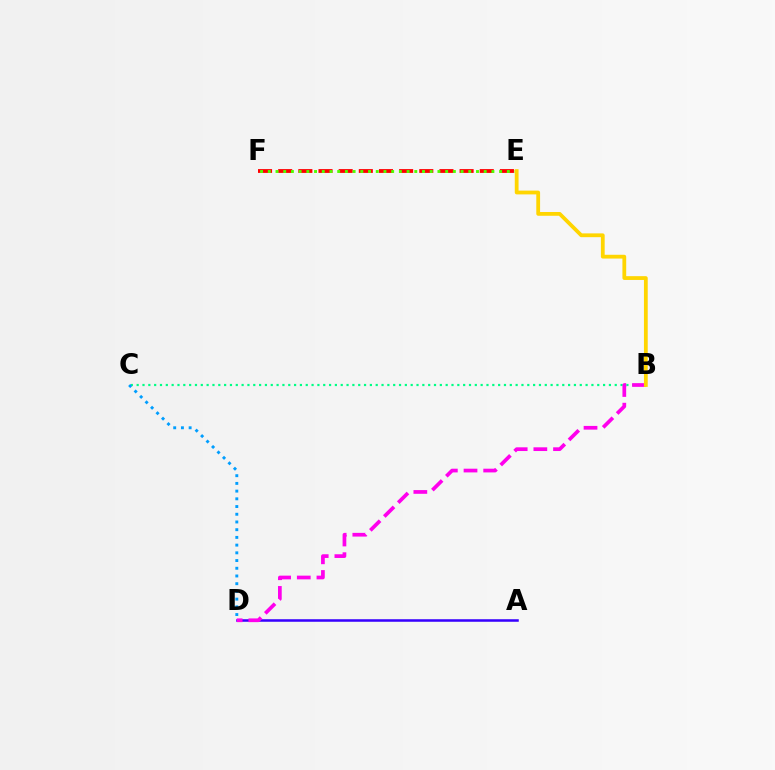{('B', 'C'): [{'color': '#00ff86', 'line_style': 'dotted', 'thickness': 1.58}], ('A', 'D'): [{'color': '#3700ff', 'line_style': 'solid', 'thickness': 1.82}], ('B', 'D'): [{'color': '#ff00ed', 'line_style': 'dashed', 'thickness': 2.67}], ('E', 'F'): [{'color': '#ff0000', 'line_style': 'dashed', 'thickness': 2.74}, {'color': '#4fff00', 'line_style': 'dotted', 'thickness': 2.1}], ('B', 'E'): [{'color': '#ffd500', 'line_style': 'solid', 'thickness': 2.73}], ('C', 'D'): [{'color': '#009eff', 'line_style': 'dotted', 'thickness': 2.1}]}